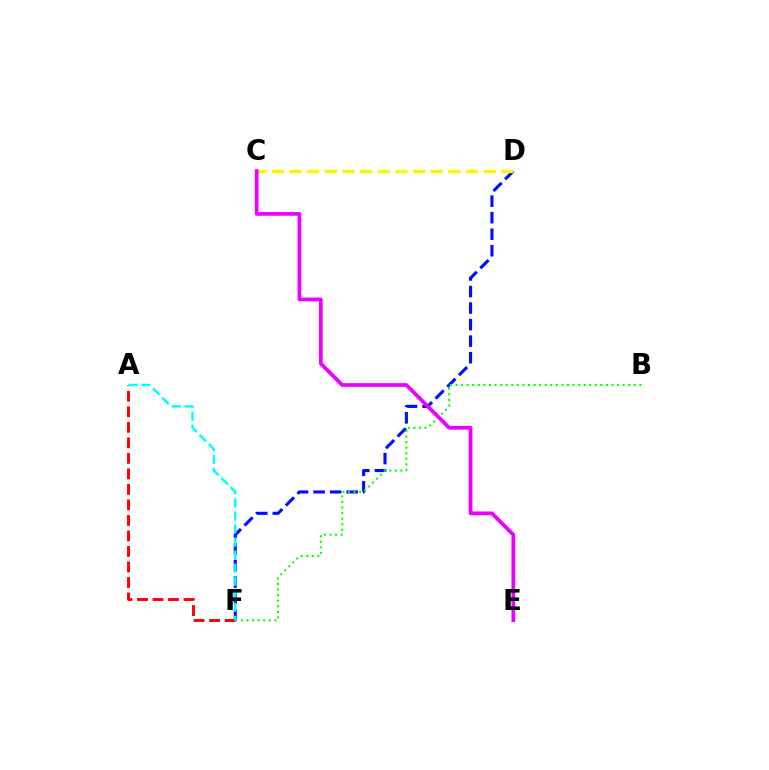{('D', 'F'): [{'color': '#0010ff', 'line_style': 'dashed', 'thickness': 2.25}], ('C', 'D'): [{'color': '#fcf500', 'line_style': 'dashed', 'thickness': 2.4}], ('B', 'F'): [{'color': '#08ff00', 'line_style': 'dotted', 'thickness': 1.51}], ('C', 'E'): [{'color': '#ee00ff', 'line_style': 'solid', 'thickness': 2.7}], ('A', 'F'): [{'color': '#ff0000', 'line_style': 'dashed', 'thickness': 2.11}, {'color': '#00fff6', 'line_style': 'dashed', 'thickness': 1.77}]}